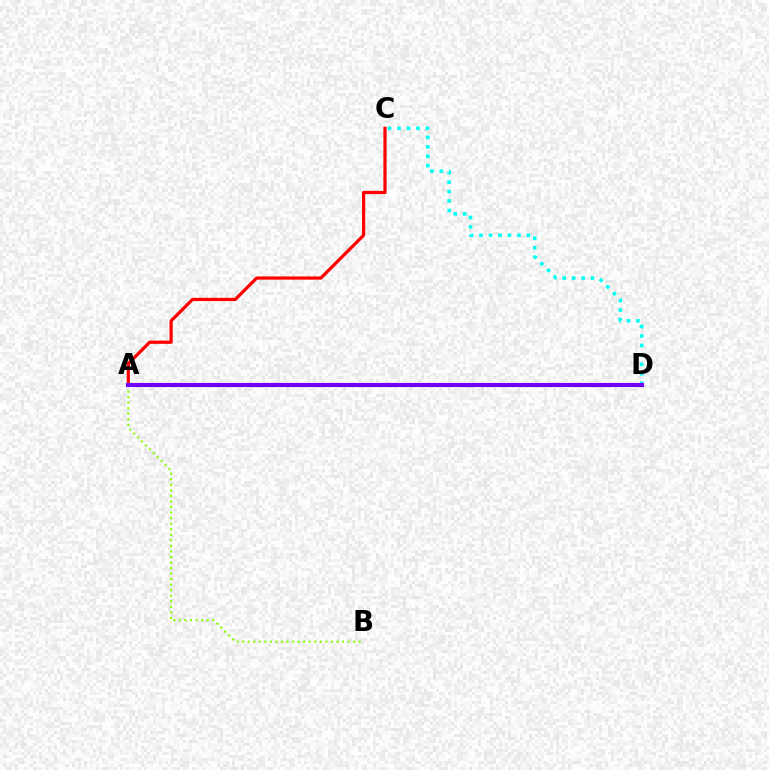{('C', 'D'): [{'color': '#00fff6', 'line_style': 'dotted', 'thickness': 2.57}], ('A', 'B'): [{'color': '#84ff00', 'line_style': 'dotted', 'thickness': 1.51}], ('A', 'C'): [{'color': '#ff0000', 'line_style': 'solid', 'thickness': 2.31}], ('A', 'D'): [{'color': '#7200ff', 'line_style': 'solid', 'thickness': 2.96}]}